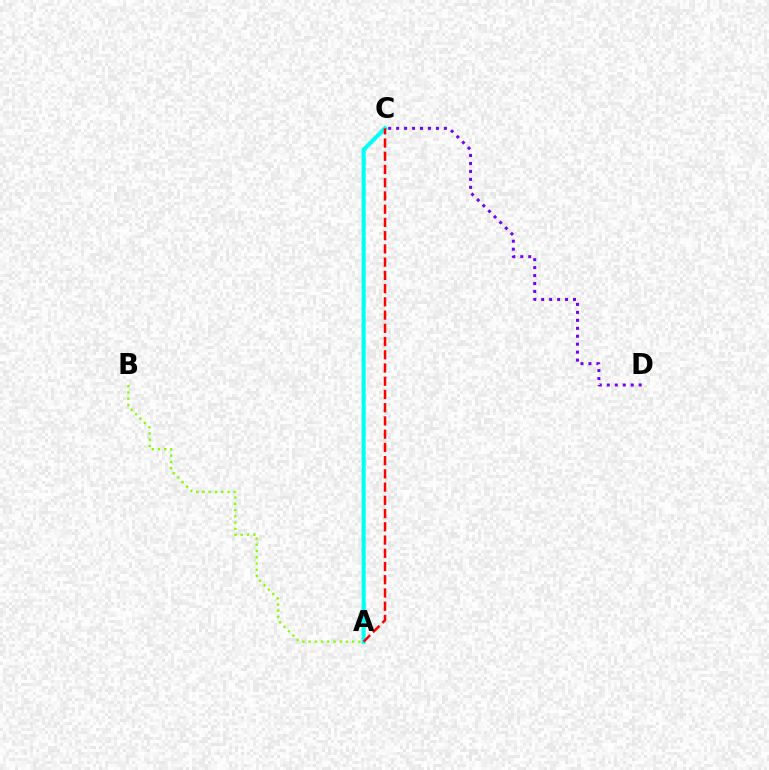{('A', 'B'): [{'color': '#84ff00', 'line_style': 'dotted', 'thickness': 1.69}], ('A', 'C'): [{'color': '#00fff6', 'line_style': 'solid', 'thickness': 2.97}, {'color': '#ff0000', 'line_style': 'dashed', 'thickness': 1.8}], ('C', 'D'): [{'color': '#7200ff', 'line_style': 'dotted', 'thickness': 2.16}]}